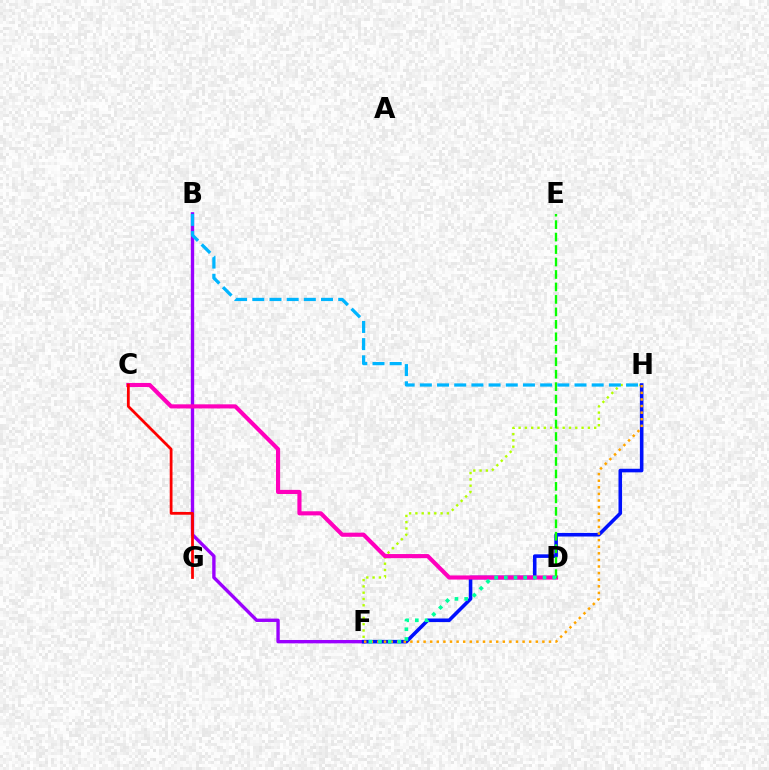{('F', 'H'): [{'color': '#b3ff00', 'line_style': 'dotted', 'thickness': 1.71}, {'color': '#0010ff', 'line_style': 'solid', 'thickness': 2.57}, {'color': '#ffa500', 'line_style': 'dotted', 'thickness': 1.79}], ('B', 'F'): [{'color': '#9b00ff', 'line_style': 'solid', 'thickness': 2.42}], ('C', 'D'): [{'color': '#ff00bd', 'line_style': 'solid', 'thickness': 2.97}], ('D', 'E'): [{'color': '#08ff00', 'line_style': 'dashed', 'thickness': 1.69}], ('C', 'G'): [{'color': '#ff0000', 'line_style': 'solid', 'thickness': 2.0}], ('D', 'F'): [{'color': '#00ff9d', 'line_style': 'dotted', 'thickness': 2.64}], ('B', 'H'): [{'color': '#00b5ff', 'line_style': 'dashed', 'thickness': 2.33}]}